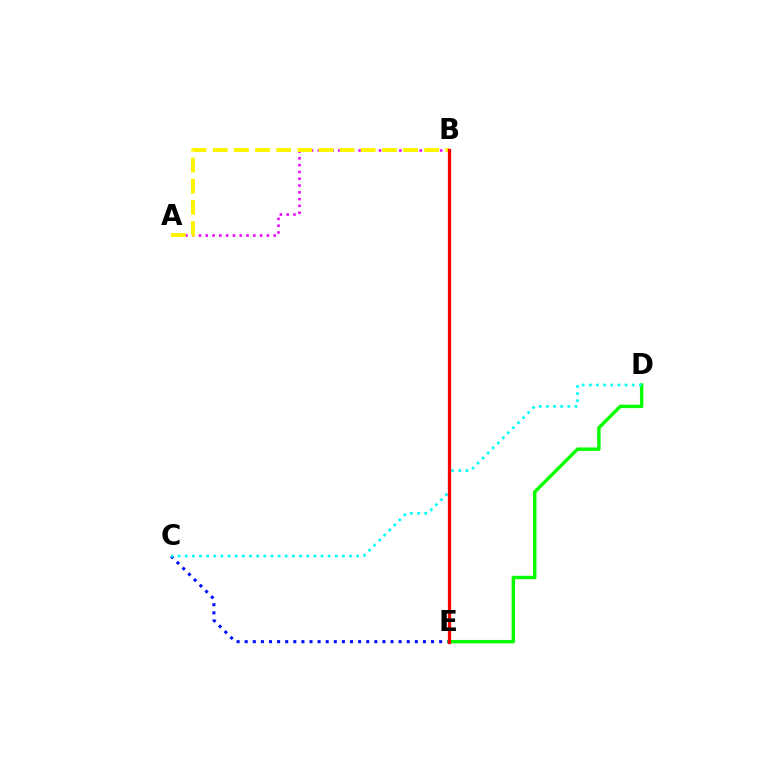{('C', 'E'): [{'color': '#0010ff', 'line_style': 'dotted', 'thickness': 2.2}], ('A', 'B'): [{'color': '#ee00ff', 'line_style': 'dotted', 'thickness': 1.85}, {'color': '#fcf500', 'line_style': 'dashed', 'thickness': 2.87}], ('D', 'E'): [{'color': '#08ff00', 'line_style': 'solid', 'thickness': 2.46}], ('C', 'D'): [{'color': '#00fff6', 'line_style': 'dotted', 'thickness': 1.94}], ('B', 'E'): [{'color': '#ff0000', 'line_style': 'solid', 'thickness': 2.34}]}